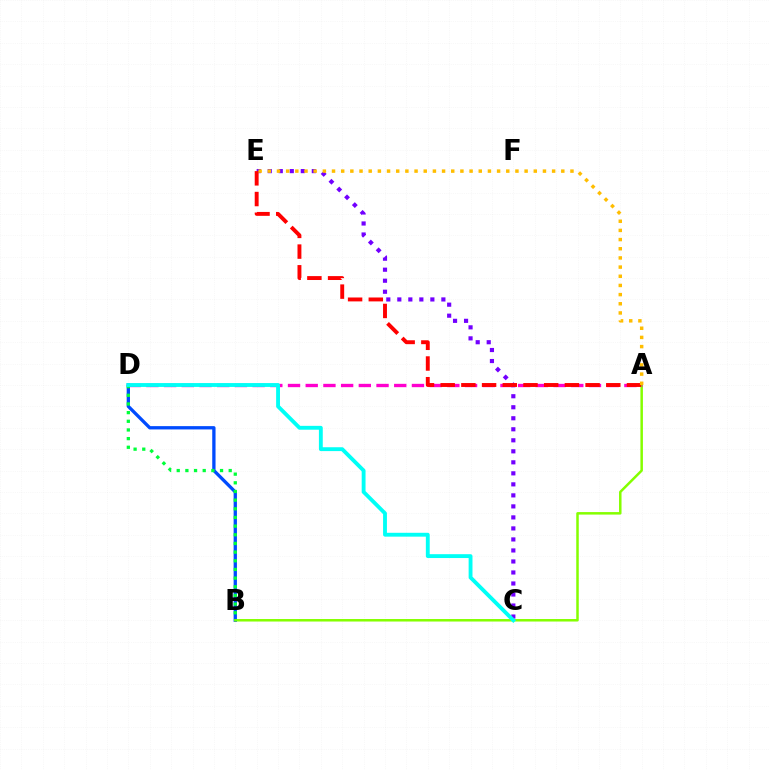{('B', 'D'): [{'color': '#004bff', 'line_style': 'solid', 'thickness': 2.38}, {'color': '#00ff39', 'line_style': 'dotted', 'thickness': 2.35}], ('C', 'E'): [{'color': '#7200ff', 'line_style': 'dotted', 'thickness': 2.99}], ('A', 'B'): [{'color': '#84ff00', 'line_style': 'solid', 'thickness': 1.8}], ('A', 'D'): [{'color': '#ff00cf', 'line_style': 'dashed', 'thickness': 2.41}], ('A', 'E'): [{'color': '#ff0000', 'line_style': 'dashed', 'thickness': 2.81}, {'color': '#ffbd00', 'line_style': 'dotted', 'thickness': 2.49}], ('C', 'D'): [{'color': '#00fff6', 'line_style': 'solid', 'thickness': 2.78}]}